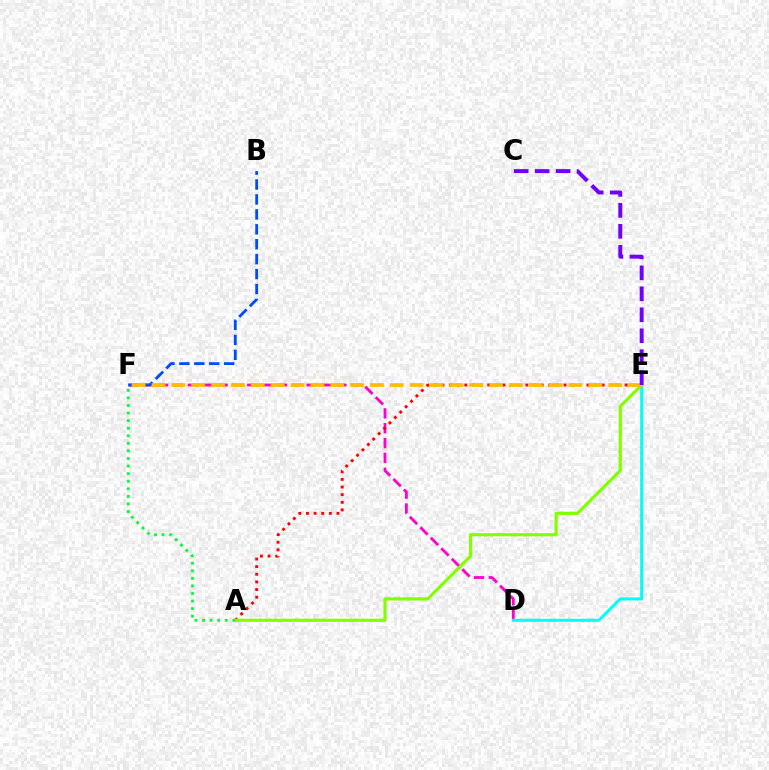{('D', 'F'): [{'color': '#ff00cf', 'line_style': 'dashed', 'thickness': 2.02}], ('A', 'E'): [{'color': '#ff0000', 'line_style': 'dotted', 'thickness': 2.07}, {'color': '#84ff00', 'line_style': 'solid', 'thickness': 2.28}], ('D', 'E'): [{'color': '#00fff6', 'line_style': 'solid', 'thickness': 2.16}], ('B', 'F'): [{'color': '#004bff', 'line_style': 'dashed', 'thickness': 2.03}], ('E', 'F'): [{'color': '#ffbd00', 'line_style': 'dashed', 'thickness': 2.7}], ('A', 'F'): [{'color': '#00ff39', 'line_style': 'dotted', 'thickness': 2.06}], ('C', 'E'): [{'color': '#7200ff', 'line_style': 'dashed', 'thickness': 2.85}]}